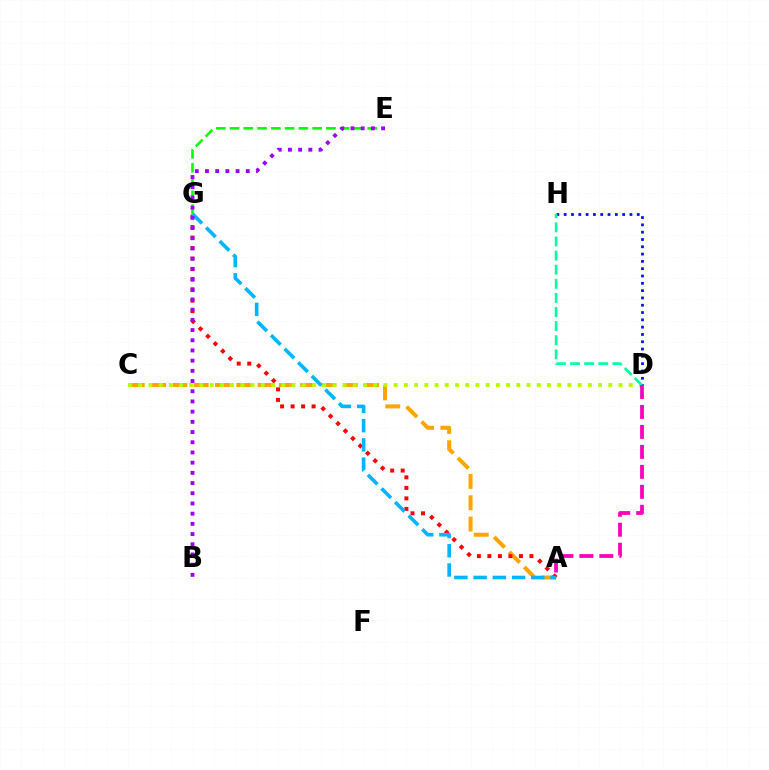{('E', 'G'): [{'color': '#08ff00', 'line_style': 'dashed', 'thickness': 1.87}], ('A', 'C'): [{'color': '#ffa500', 'line_style': 'dashed', 'thickness': 2.89}], ('A', 'G'): [{'color': '#ff0000', 'line_style': 'dotted', 'thickness': 2.86}, {'color': '#00b5ff', 'line_style': 'dashed', 'thickness': 2.61}], ('D', 'H'): [{'color': '#0010ff', 'line_style': 'dotted', 'thickness': 1.99}, {'color': '#00ff9d', 'line_style': 'dashed', 'thickness': 1.92}], ('C', 'D'): [{'color': '#b3ff00', 'line_style': 'dotted', 'thickness': 2.78}], ('B', 'E'): [{'color': '#9b00ff', 'line_style': 'dotted', 'thickness': 2.77}], ('A', 'D'): [{'color': '#ff00bd', 'line_style': 'dashed', 'thickness': 2.71}]}